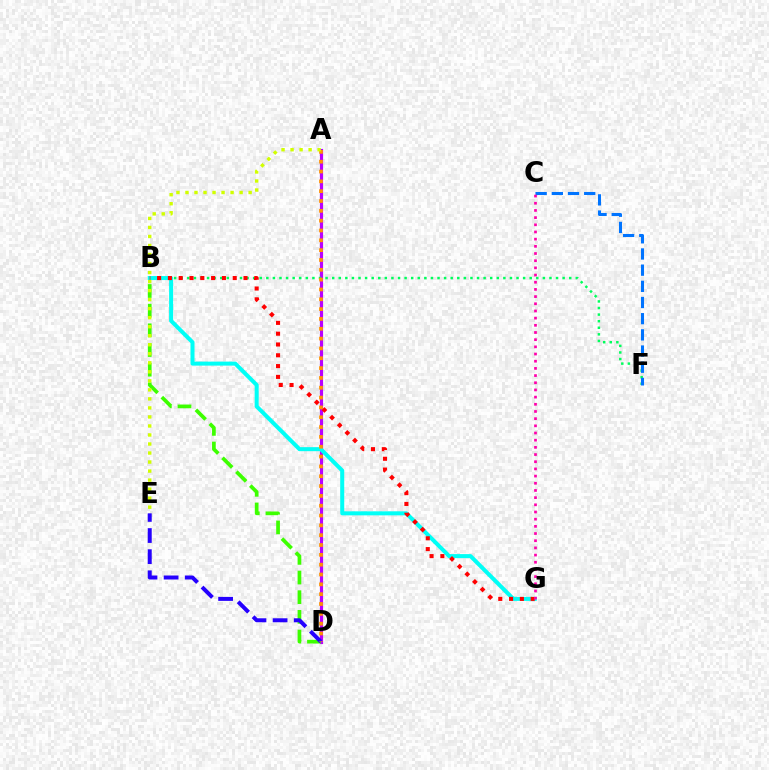{('A', 'D'): [{'color': '#b900ff', 'line_style': 'solid', 'thickness': 2.28}, {'color': '#ff9400', 'line_style': 'dotted', 'thickness': 2.67}], ('B', 'F'): [{'color': '#00ff5c', 'line_style': 'dotted', 'thickness': 1.79}], ('B', 'D'): [{'color': '#3dff00', 'line_style': 'dashed', 'thickness': 2.67}], ('B', 'G'): [{'color': '#00fff6', 'line_style': 'solid', 'thickness': 2.89}, {'color': '#ff0000', 'line_style': 'dotted', 'thickness': 2.94}], ('D', 'E'): [{'color': '#2500ff', 'line_style': 'dashed', 'thickness': 2.87}], ('C', 'F'): [{'color': '#0074ff', 'line_style': 'dashed', 'thickness': 2.2}], ('A', 'E'): [{'color': '#d1ff00', 'line_style': 'dotted', 'thickness': 2.45}], ('C', 'G'): [{'color': '#ff00ac', 'line_style': 'dotted', 'thickness': 1.95}]}